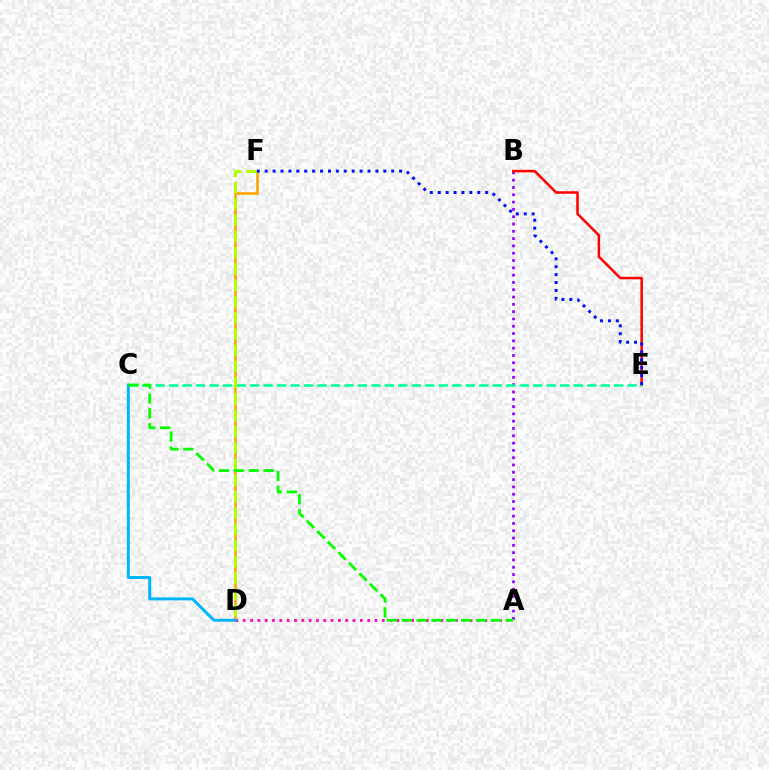{('D', 'F'): [{'color': '#ffa500', 'line_style': 'solid', 'thickness': 1.87}, {'color': '#b3ff00', 'line_style': 'dashed', 'thickness': 2.21}], ('A', 'B'): [{'color': '#9b00ff', 'line_style': 'dotted', 'thickness': 1.98}], ('B', 'E'): [{'color': '#ff0000', 'line_style': 'solid', 'thickness': 1.81}], ('A', 'D'): [{'color': '#ff00bd', 'line_style': 'dotted', 'thickness': 1.99}], ('C', 'E'): [{'color': '#00ff9d', 'line_style': 'dashed', 'thickness': 1.83}], ('C', 'D'): [{'color': '#00b5ff', 'line_style': 'solid', 'thickness': 2.13}], ('E', 'F'): [{'color': '#0010ff', 'line_style': 'dotted', 'thickness': 2.15}], ('A', 'C'): [{'color': '#08ff00', 'line_style': 'dashed', 'thickness': 2.02}]}